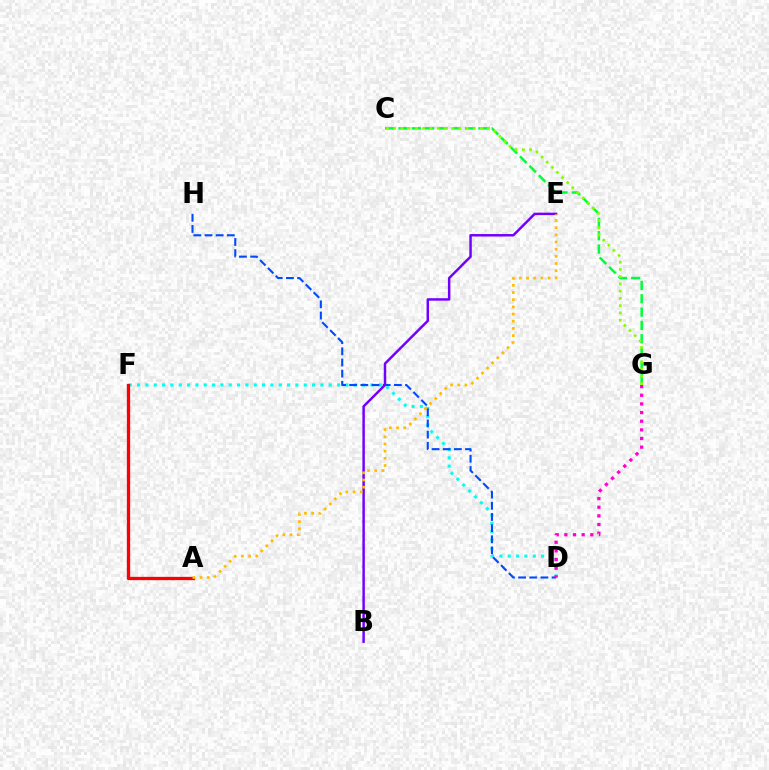{('C', 'G'): [{'color': '#00ff39', 'line_style': 'dashed', 'thickness': 1.81}, {'color': '#84ff00', 'line_style': 'dotted', 'thickness': 1.97}], ('D', 'F'): [{'color': '#00fff6', 'line_style': 'dotted', 'thickness': 2.26}], ('D', 'H'): [{'color': '#004bff', 'line_style': 'dashed', 'thickness': 1.52}], ('D', 'G'): [{'color': '#ff00cf', 'line_style': 'dotted', 'thickness': 2.35}], ('B', 'E'): [{'color': '#7200ff', 'line_style': 'solid', 'thickness': 1.78}], ('A', 'F'): [{'color': '#ff0000', 'line_style': 'solid', 'thickness': 2.37}], ('A', 'E'): [{'color': '#ffbd00', 'line_style': 'dotted', 'thickness': 1.95}]}